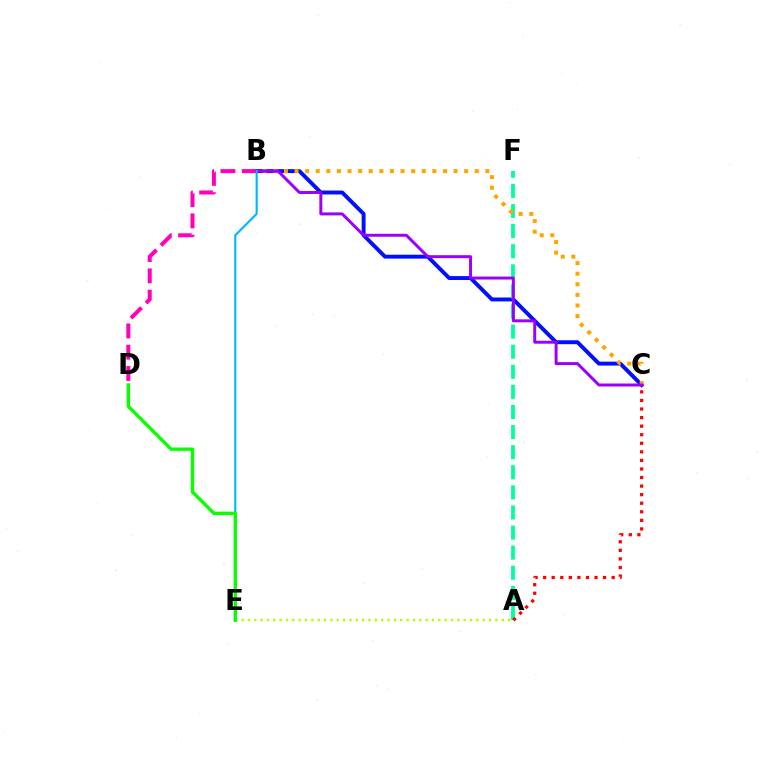{('B', 'C'): [{'color': '#0010ff', 'line_style': 'solid', 'thickness': 2.82}, {'color': '#ffa500', 'line_style': 'dotted', 'thickness': 2.88}, {'color': '#9b00ff', 'line_style': 'solid', 'thickness': 2.14}], ('A', 'F'): [{'color': '#00ff9d', 'line_style': 'dashed', 'thickness': 2.73}], ('A', 'E'): [{'color': '#b3ff00', 'line_style': 'dotted', 'thickness': 1.72}], ('B', 'D'): [{'color': '#ff00bd', 'line_style': 'dashed', 'thickness': 2.89}], ('A', 'C'): [{'color': '#ff0000', 'line_style': 'dotted', 'thickness': 2.33}], ('B', 'E'): [{'color': '#00b5ff', 'line_style': 'solid', 'thickness': 1.51}], ('D', 'E'): [{'color': '#08ff00', 'line_style': 'solid', 'thickness': 2.41}]}